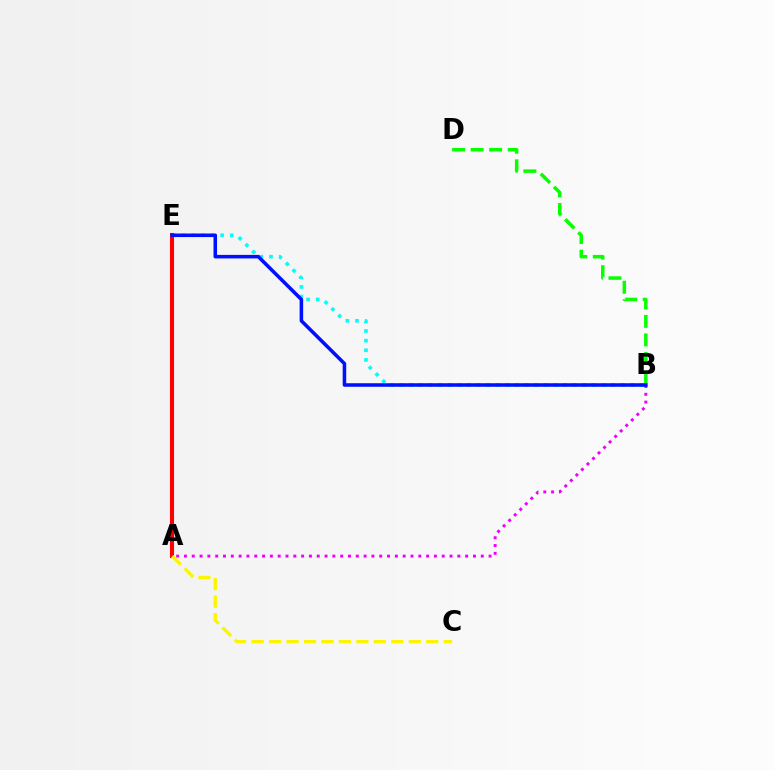{('B', 'D'): [{'color': '#08ff00', 'line_style': 'dashed', 'thickness': 2.52}], ('B', 'E'): [{'color': '#00fff6', 'line_style': 'dotted', 'thickness': 2.61}, {'color': '#0010ff', 'line_style': 'solid', 'thickness': 2.55}], ('A', 'E'): [{'color': '#ff0000', 'line_style': 'solid', 'thickness': 2.93}], ('A', 'B'): [{'color': '#ee00ff', 'line_style': 'dotted', 'thickness': 2.12}], ('A', 'C'): [{'color': '#fcf500', 'line_style': 'dashed', 'thickness': 2.37}]}